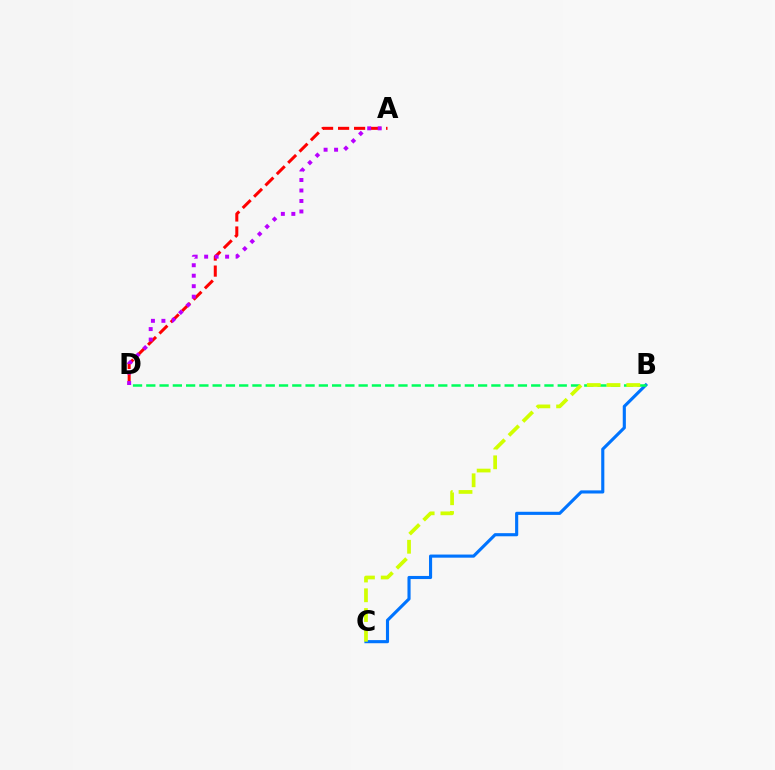{('A', 'D'): [{'color': '#ff0000', 'line_style': 'dashed', 'thickness': 2.18}, {'color': '#b900ff', 'line_style': 'dotted', 'thickness': 2.85}], ('B', 'C'): [{'color': '#0074ff', 'line_style': 'solid', 'thickness': 2.25}, {'color': '#d1ff00', 'line_style': 'dashed', 'thickness': 2.68}], ('B', 'D'): [{'color': '#00ff5c', 'line_style': 'dashed', 'thickness': 1.8}]}